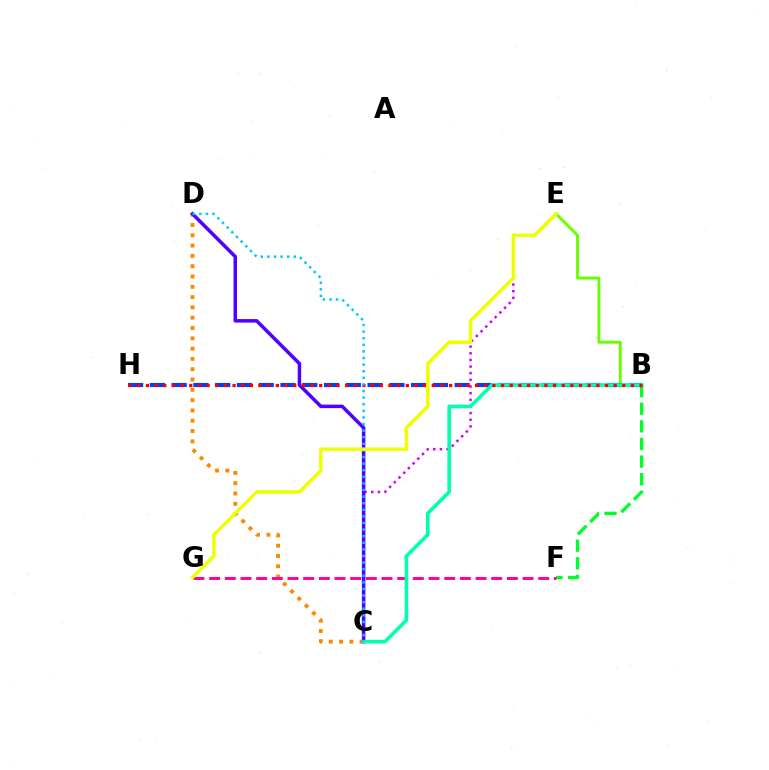{('B', 'E'): [{'color': '#66ff00', 'line_style': 'solid', 'thickness': 2.09}], ('B', 'F'): [{'color': '#00ff27', 'line_style': 'dashed', 'thickness': 2.39}], ('C', 'D'): [{'color': '#ff8800', 'line_style': 'dotted', 'thickness': 2.8}, {'color': '#4f00ff', 'line_style': 'solid', 'thickness': 2.53}, {'color': '#00c7ff', 'line_style': 'dotted', 'thickness': 1.79}], ('C', 'E'): [{'color': '#d600ff', 'line_style': 'dotted', 'thickness': 1.81}], ('F', 'G'): [{'color': '#ff00a0', 'line_style': 'dashed', 'thickness': 2.13}], ('B', 'H'): [{'color': '#003fff', 'line_style': 'dashed', 'thickness': 2.96}, {'color': '#ff0000', 'line_style': 'dotted', 'thickness': 2.35}], ('B', 'C'): [{'color': '#00ffaf', 'line_style': 'solid', 'thickness': 2.59}], ('E', 'G'): [{'color': '#eeff00', 'line_style': 'solid', 'thickness': 2.52}]}